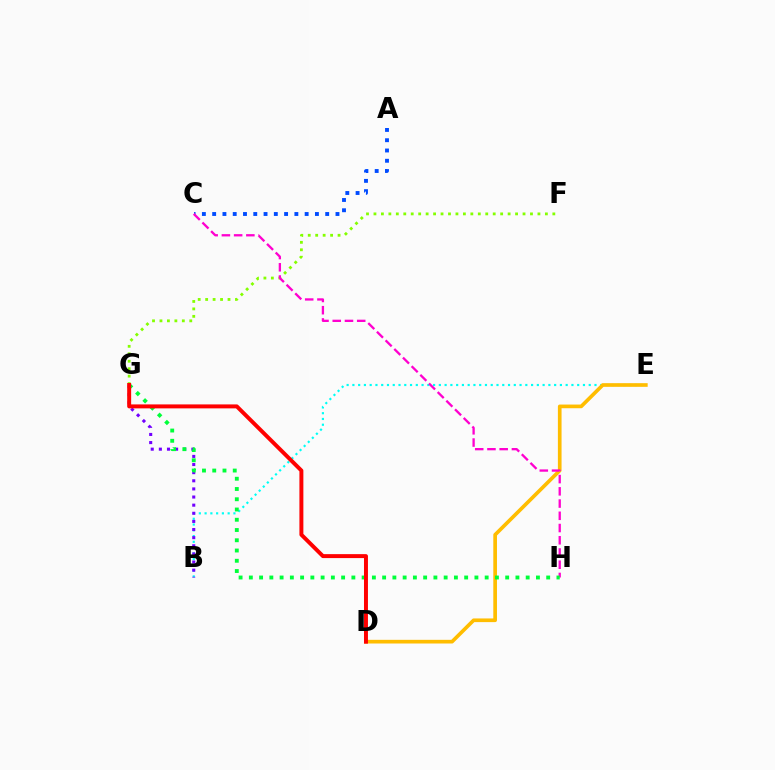{('B', 'E'): [{'color': '#00fff6', 'line_style': 'dotted', 'thickness': 1.57}], ('B', 'G'): [{'color': '#7200ff', 'line_style': 'dotted', 'thickness': 2.21}], ('D', 'E'): [{'color': '#ffbd00', 'line_style': 'solid', 'thickness': 2.64}], ('A', 'C'): [{'color': '#004bff', 'line_style': 'dotted', 'thickness': 2.79}], ('F', 'G'): [{'color': '#84ff00', 'line_style': 'dotted', 'thickness': 2.03}], ('C', 'H'): [{'color': '#ff00cf', 'line_style': 'dashed', 'thickness': 1.66}], ('G', 'H'): [{'color': '#00ff39', 'line_style': 'dotted', 'thickness': 2.79}], ('D', 'G'): [{'color': '#ff0000', 'line_style': 'solid', 'thickness': 2.85}]}